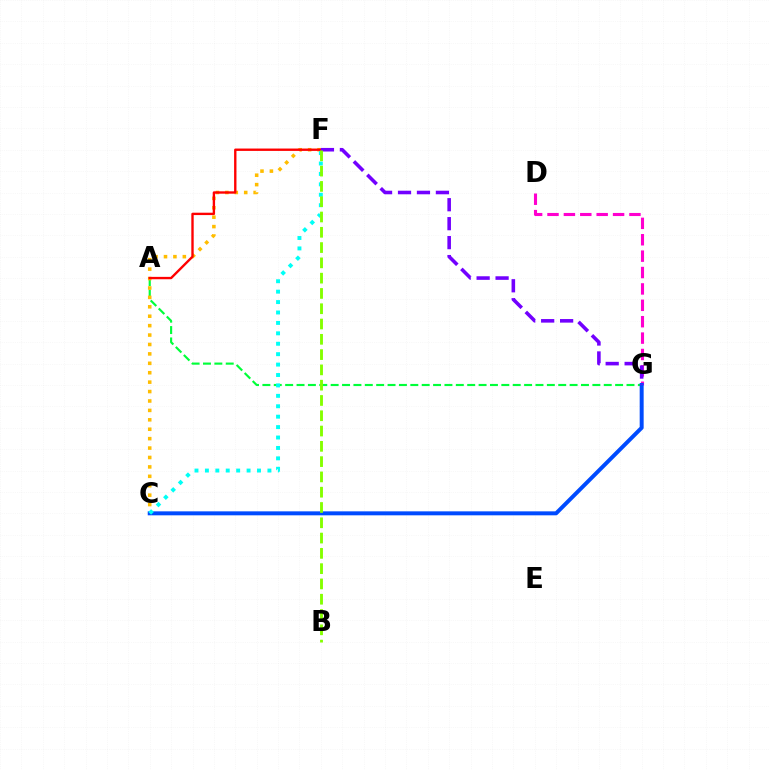{('D', 'G'): [{'color': '#ff00cf', 'line_style': 'dashed', 'thickness': 2.23}], ('A', 'G'): [{'color': '#00ff39', 'line_style': 'dashed', 'thickness': 1.55}], ('C', 'F'): [{'color': '#ffbd00', 'line_style': 'dotted', 'thickness': 2.56}, {'color': '#00fff6', 'line_style': 'dotted', 'thickness': 2.83}], ('A', 'F'): [{'color': '#ff0000', 'line_style': 'solid', 'thickness': 1.71}], ('C', 'G'): [{'color': '#004bff', 'line_style': 'solid', 'thickness': 2.86}], ('F', 'G'): [{'color': '#7200ff', 'line_style': 'dashed', 'thickness': 2.58}], ('B', 'F'): [{'color': '#84ff00', 'line_style': 'dashed', 'thickness': 2.08}]}